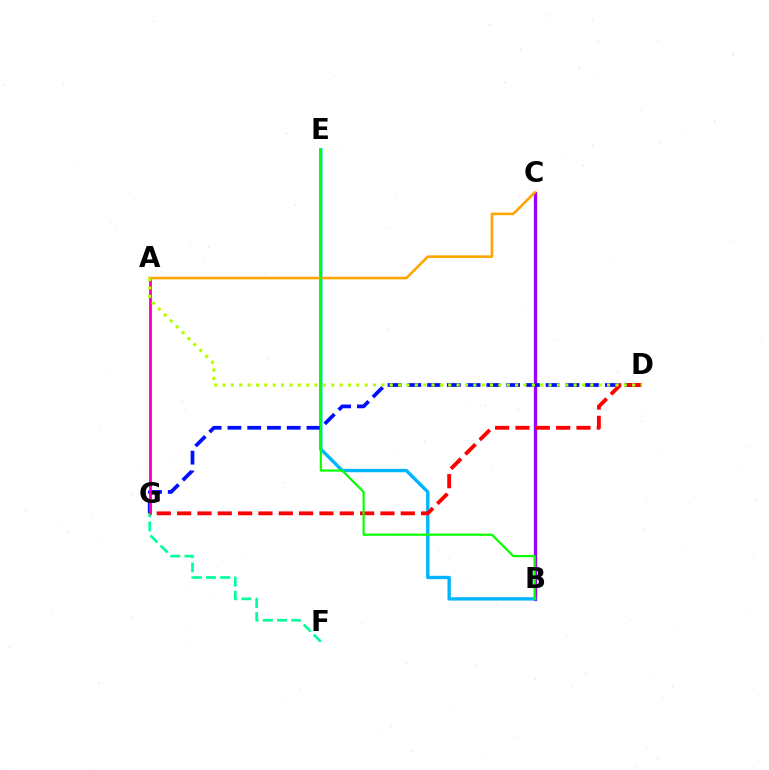{('B', 'C'): [{'color': '#9b00ff', 'line_style': 'solid', 'thickness': 2.39}], ('B', 'E'): [{'color': '#00b5ff', 'line_style': 'solid', 'thickness': 2.42}, {'color': '#08ff00', 'line_style': 'solid', 'thickness': 1.58}], ('D', 'G'): [{'color': '#0010ff', 'line_style': 'dashed', 'thickness': 2.68}, {'color': '#ff0000', 'line_style': 'dashed', 'thickness': 2.76}], ('A', 'G'): [{'color': '#ff00bd', 'line_style': 'solid', 'thickness': 2.06}], ('F', 'G'): [{'color': '#00ff9d', 'line_style': 'dashed', 'thickness': 1.93}], ('A', 'C'): [{'color': '#ffa500', 'line_style': 'solid', 'thickness': 1.87}], ('A', 'D'): [{'color': '#b3ff00', 'line_style': 'dotted', 'thickness': 2.27}]}